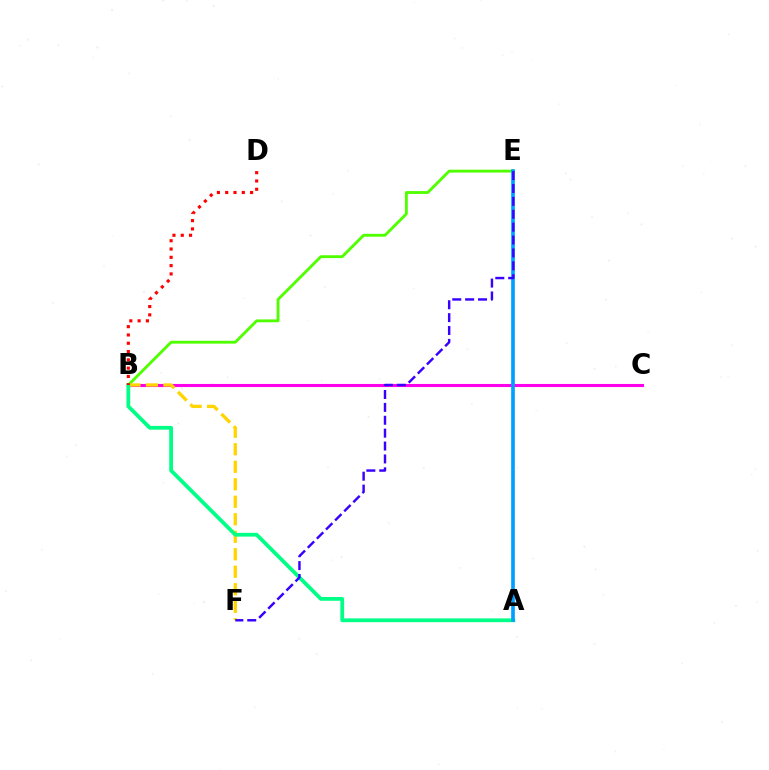{('B', 'C'): [{'color': '#ff00ed', 'line_style': 'solid', 'thickness': 2.23}], ('B', 'E'): [{'color': '#4fff00', 'line_style': 'solid', 'thickness': 2.04}], ('B', 'F'): [{'color': '#ffd500', 'line_style': 'dashed', 'thickness': 2.38}], ('A', 'B'): [{'color': '#00ff86', 'line_style': 'solid', 'thickness': 2.71}], ('B', 'D'): [{'color': '#ff0000', 'line_style': 'dotted', 'thickness': 2.25}], ('A', 'E'): [{'color': '#009eff', 'line_style': 'solid', 'thickness': 2.63}], ('E', 'F'): [{'color': '#3700ff', 'line_style': 'dashed', 'thickness': 1.75}]}